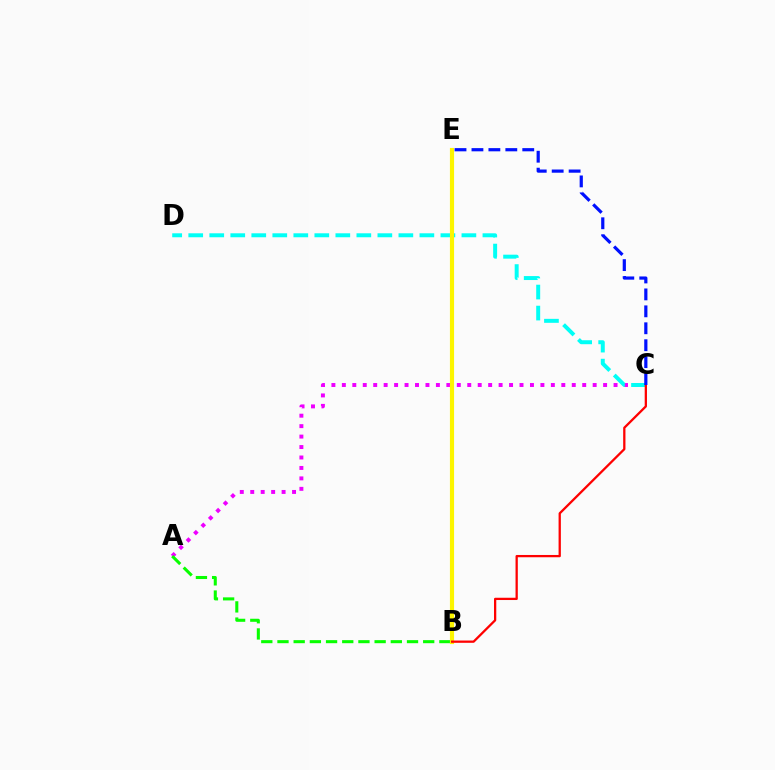{('A', 'C'): [{'color': '#ee00ff', 'line_style': 'dotted', 'thickness': 2.84}], ('C', 'D'): [{'color': '#00fff6', 'line_style': 'dashed', 'thickness': 2.85}], ('A', 'B'): [{'color': '#08ff00', 'line_style': 'dashed', 'thickness': 2.2}], ('B', 'E'): [{'color': '#fcf500', 'line_style': 'solid', 'thickness': 2.99}], ('B', 'C'): [{'color': '#ff0000', 'line_style': 'solid', 'thickness': 1.64}], ('C', 'E'): [{'color': '#0010ff', 'line_style': 'dashed', 'thickness': 2.3}]}